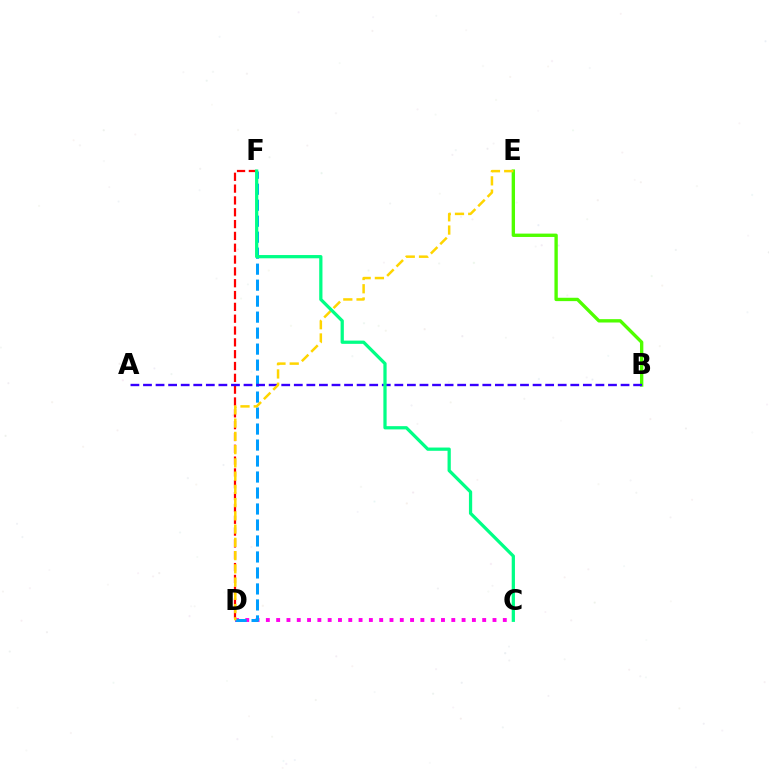{('C', 'D'): [{'color': '#ff00ed', 'line_style': 'dotted', 'thickness': 2.8}], ('D', 'F'): [{'color': '#009eff', 'line_style': 'dashed', 'thickness': 2.17}, {'color': '#ff0000', 'line_style': 'dashed', 'thickness': 1.61}], ('B', 'E'): [{'color': '#4fff00', 'line_style': 'solid', 'thickness': 2.42}], ('A', 'B'): [{'color': '#3700ff', 'line_style': 'dashed', 'thickness': 1.71}], ('D', 'E'): [{'color': '#ffd500', 'line_style': 'dashed', 'thickness': 1.8}], ('C', 'F'): [{'color': '#00ff86', 'line_style': 'solid', 'thickness': 2.34}]}